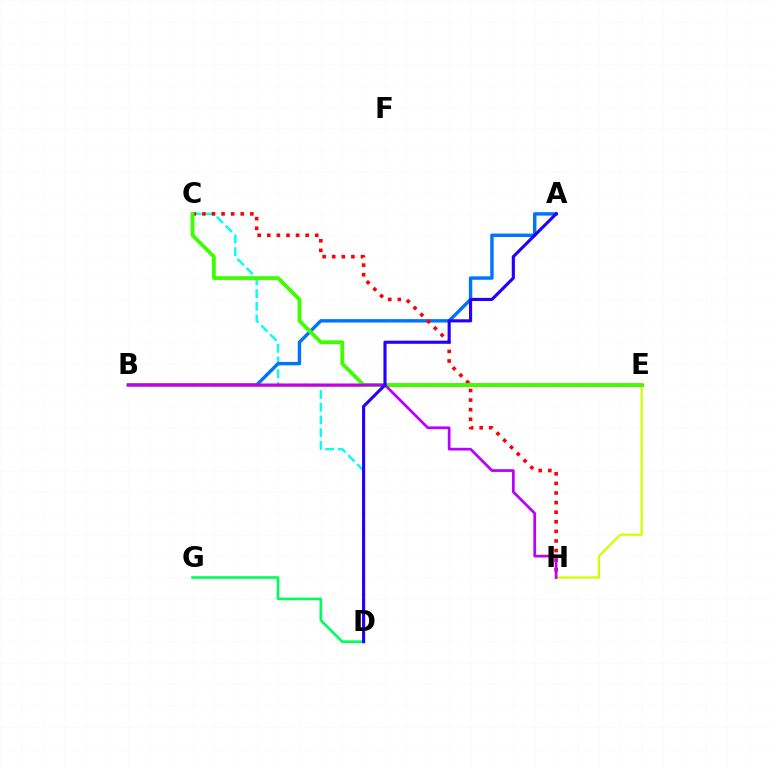{('C', 'D'): [{'color': '#00fff6', 'line_style': 'dashed', 'thickness': 1.73}], ('E', 'H'): [{'color': '#d1ff00', 'line_style': 'solid', 'thickness': 1.61}], ('A', 'B'): [{'color': '#0074ff', 'line_style': 'solid', 'thickness': 2.46}], ('B', 'E'): [{'color': '#ff9400', 'line_style': 'solid', 'thickness': 2.22}, {'color': '#ff00ac', 'line_style': 'solid', 'thickness': 1.78}], ('C', 'H'): [{'color': '#ff0000', 'line_style': 'dotted', 'thickness': 2.61}], ('C', 'E'): [{'color': '#3dff00', 'line_style': 'solid', 'thickness': 2.73}], ('D', 'G'): [{'color': '#00ff5c', 'line_style': 'solid', 'thickness': 1.91}], ('B', 'H'): [{'color': '#b900ff', 'line_style': 'solid', 'thickness': 1.96}], ('A', 'D'): [{'color': '#2500ff', 'line_style': 'solid', 'thickness': 2.26}]}